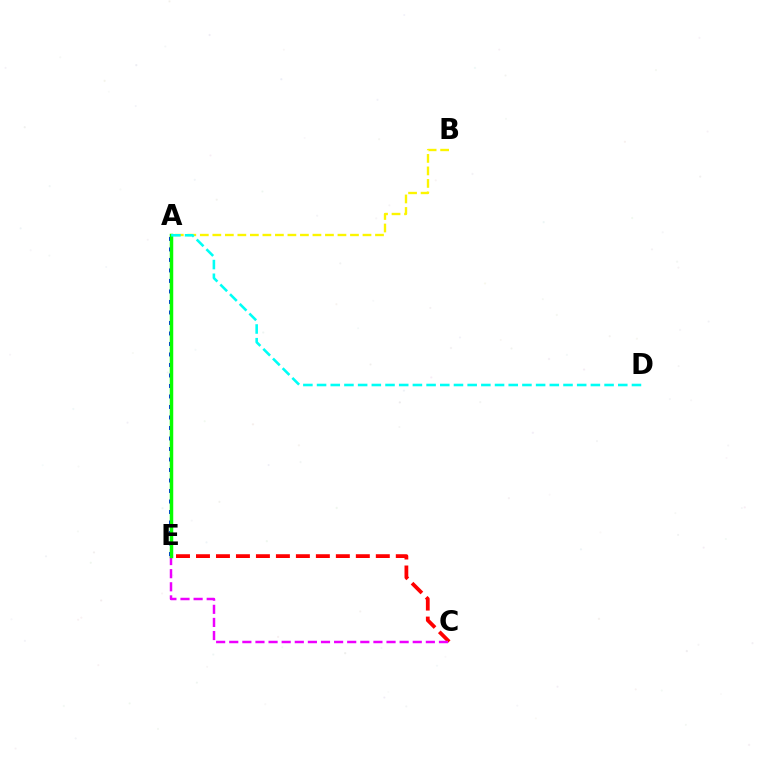{('C', 'E'): [{'color': '#ff0000', 'line_style': 'dashed', 'thickness': 2.71}, {'color': '#ee00ff', 'line_style': 'dashed', 'thickness': 1.78}], ('A', 'E'): [{'color': '#0010ff', 'line_style': 'dotted', 'thickness': 2.85}, {'color': '#08ff00', 'line_style': 'solid', 'thickness': 2.51}], ('A', 'B'): [{'color': '#fcf500', 'line_style': 'dashed', 'thickness': 1.7}], ('A', 'D'): [{'color': '#00fff6', 'line_style': 'dashed', 'thickness': 1.86}]}